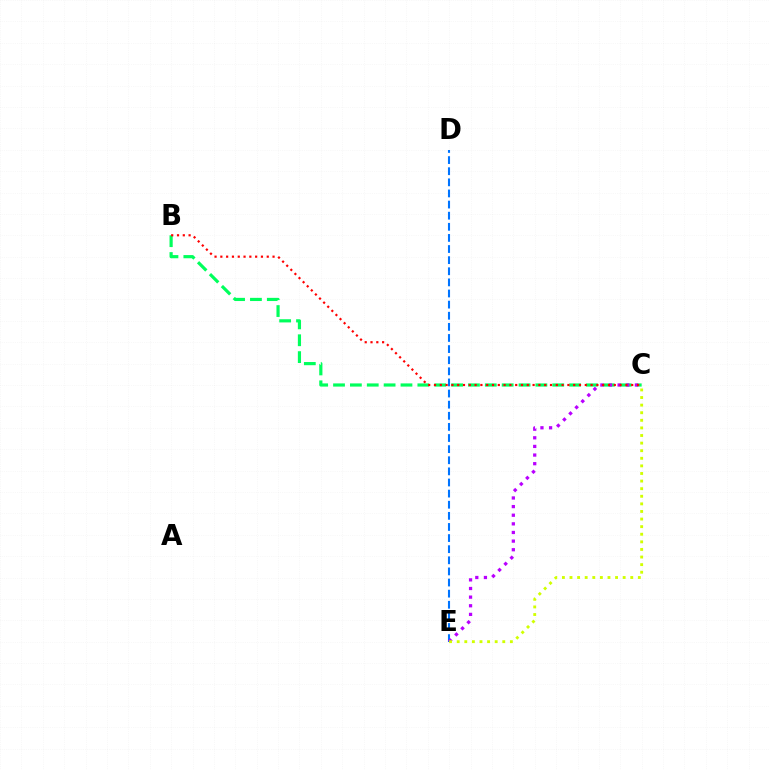{('D', 'E'): [{'color': '#0074ff', 'line_style': 'dashed', 'thickness': 1.51}], ('B', 'C'): [{'color': '#00ff5c', 'line_style': 'dashed', 'thickness': 2.29}, {'color': '#ff0000', 'line_style': 'dotted', 'thickness': 1.58}], ('C', 'E'): [{'color': '#b900ff', 'line_style': 'dotted', 'thickness': 2.34}, {'color': '#d1ff00', 'line_style': 'dotted', 'thickness': 2.06}]}